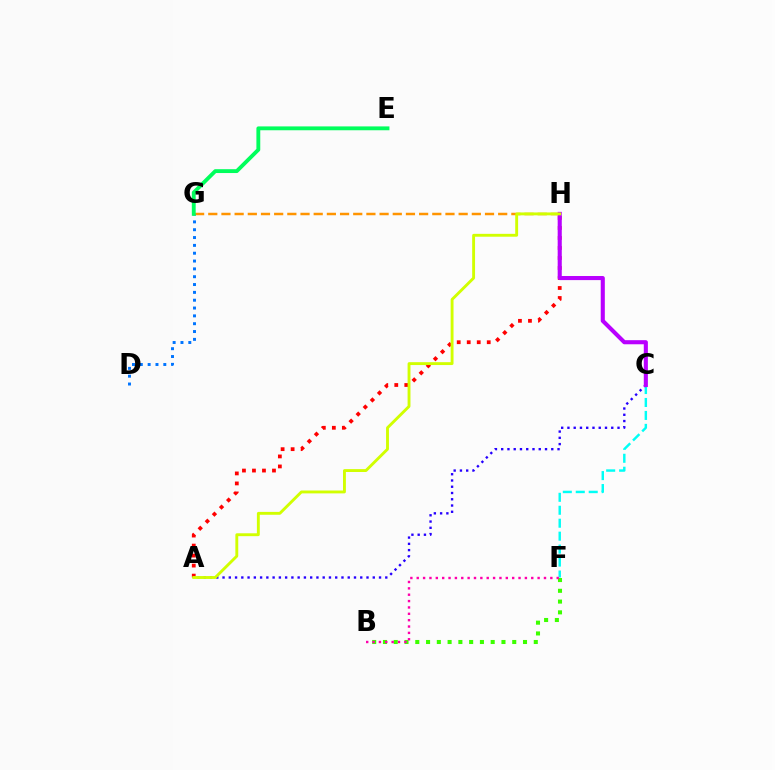{('G', 'H'): [{'color': '#ff9400', 'line_style': 'dashed', 'thickness': 1.79}], ('C', 'F'): [{'color': '#00fff6', 'line_style': 'dashed', 'thickness': 1.76}], ('A', 'H'): [{'color': '#ff0000', 'line_style': 'dotted', 'thickness': 2.72}, {'color': '#d1ff00', 'line_style': 'solid', 'thickness': 2.07}], ('D', 'G'): [{'color': '#0074ff', 'line_style': 'dotted', 'thickness': 2.13}], ('B', 'F'): [{'color': '#3dff00', 'line_style': 'dotted', 'thickness': 2.93}, {'color': '#ff00ac', 'line_style': 'dotted', 'thickness': 1.73}], ('A', 'C'): [{'color': '#2500ff', 'line_style': 'dotted', 'thickness': 1.7}], ('C', 'H'): [{'color': '#b900ff', 'line_style': 'solid', 'thickness': 2.95}], ('E', 'G'): [{'color': '#00ff5c', 'line_style': 'solid', 'thickness': 2.78}]}